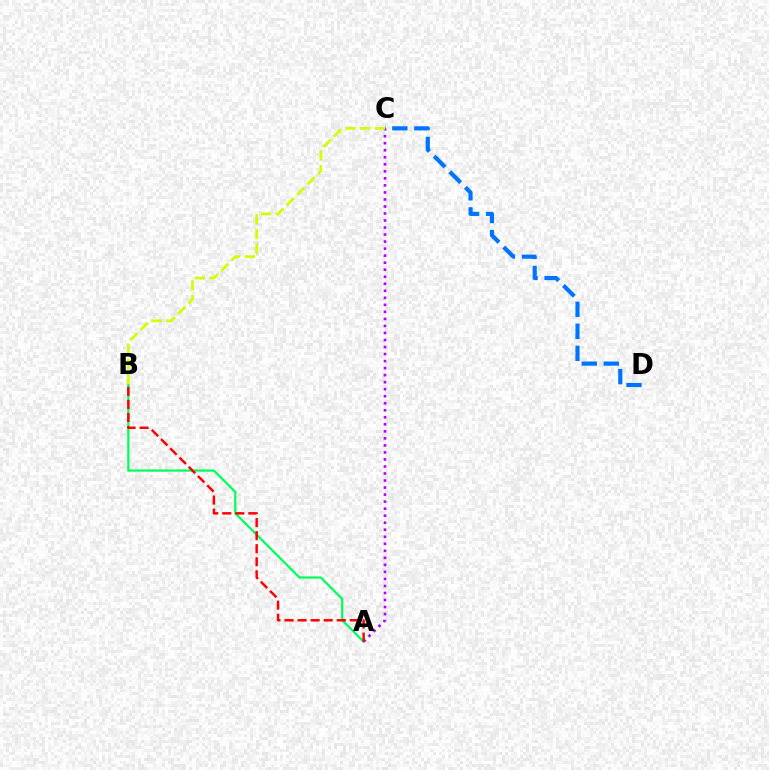{('A', 'B'): [{'color': '#00ff5c', 'line_style': 'solid', 'thickness': 1.6}, {'color': '#ff0000', 'line_style': 'dashed', 'thickness': 1.77}], ('A', 'C'): [{'color': '#b900ff', 'line_style': 'dotted', 'thickness': 1.91}], ('B', 'C'): [{'color': '#d1ff00', 'line_style': 'dashed', 'thickness': 2.0}], ('C', 'D'): [{'color': '#0074ff', 'line_style': 'dashed', 'thickness': 2.99}]}